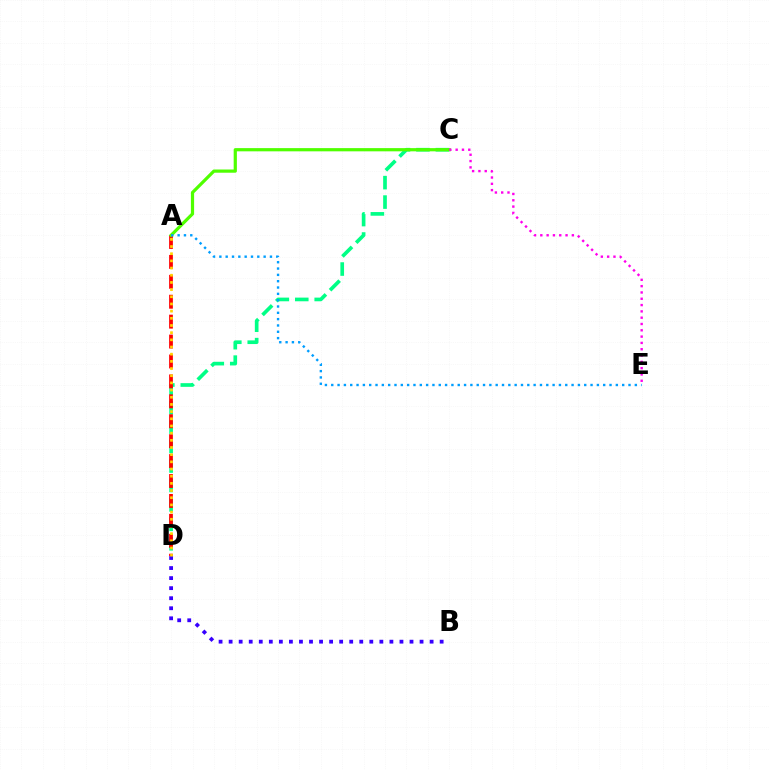{('C', 'D'): [{'color': '#00ff86', 'line_style': 'dashed', 'thickness': 2.64}], ('A', 'D'): [{'color': '#ff0000', 'line_style': 'dashed', 'thickness': 2.71}, {'color': '#ffd500', 'line_style': 'dotted', 'thickness': 1.95}], ('B', 'D'): [{'color': '#3700ff', 'line_style': 'dotted', 'thickness': 2.73}], ('A', 'C'): [{'color': '#4fff00', 'line_style': 'solid', 'thickness': 2.31}], ('C', 'E'): [{'color': '#ff00ed', 'line_style': 'dotted', 'thickness': 1.71}], ('A', 'E'): [{'color': '#009eff', 'line_style': 'dotted', 'thickness': 1.72}]}